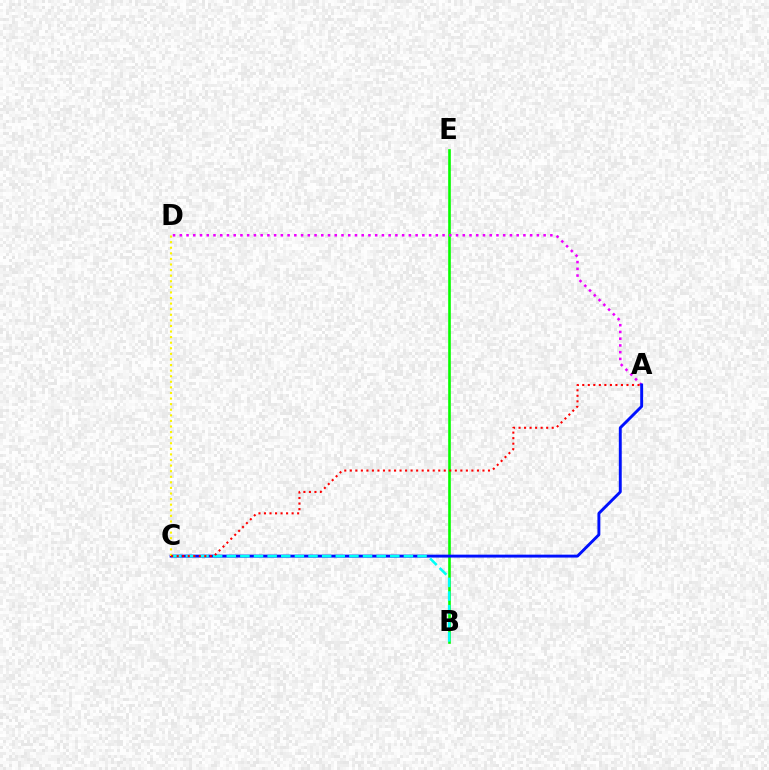{('B', 'E'): [{'color': '#08ff00', 'line_style': 'solid', 'thickness': 1.89}], ('A', 'D'): [{'color': '#ee00ff', 'line_style': 'dotted', 'thickness': 1.83}], ('A', 'C'): [{'color': '#0010ff', 'line_style': 'solid', 'thickness': 2.1}, {'color': '#ff0000', 'line_style': 'dotted', 'thickness': 1.5}], ('C', 'D'): [{'color': '#fcf500', 'line_style': 'dotted', 'thickness': 1.52}], ('B', 'C'): [{'color': '#00fff6', 'line_style': 'dashed', 'thickness': 1.85}]}